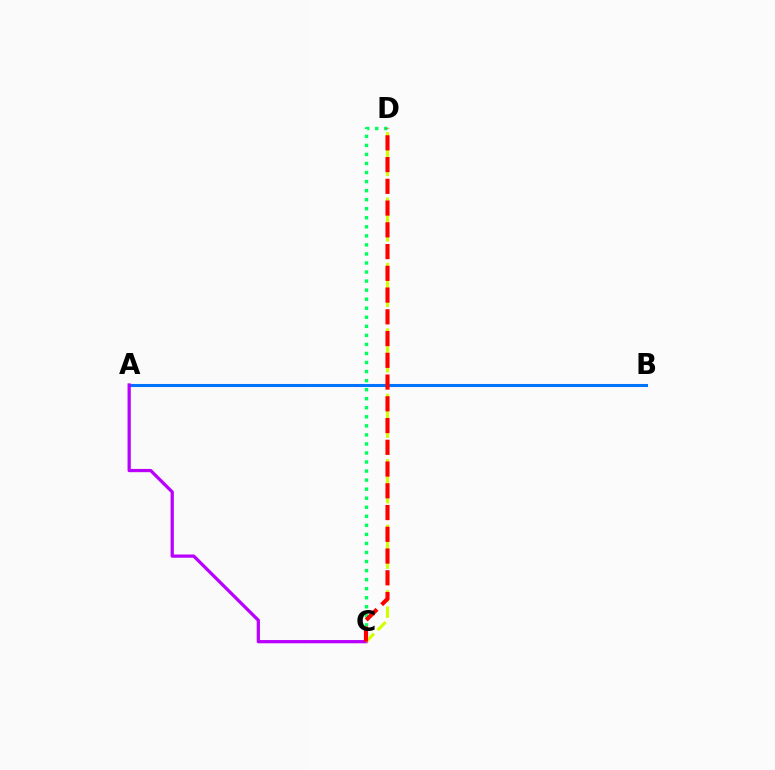{('C', 'D'): [{'color': '#00ff5c', 'line_style': 'dotted', 'thickness': 2.46}, {'color': '#d1ff00', 'line_style': 'dashed', 'thickness': 2.22}, {'color': '#ff0000', 'line_style': 'dashed', 'thickness': 2.95}], ('A', 'B'): [{'color': '#0074ff', 'line_style': 'solid', 'thickness': 2.21}], ('A', 'C'): [{'color': '#b900ff', 'line_style': 'solid', 'thickness': 2.34}]}